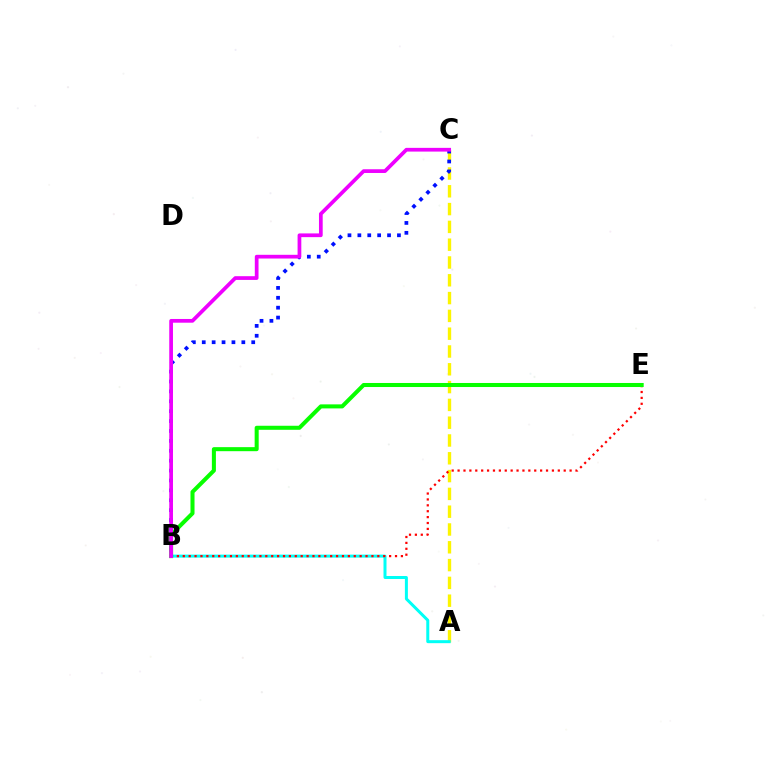{('A', 'C'): [{'color': '#fcf500', 'line_style': 'dashed', 'thickness': 2.42}], ('A', 'B'): [{'color': '#00fff6', 'line_style': 'solid', 'thickness': 2.16}], ('B', 'C'): [{'color': '#0010ff', 'line_style': 'dotted', 'thickness': 2.69}, {'color': '#ee00ff', 'line_style': 'solid', 'thickness': 2.68}], ('B', 'E'): [{'color': '#ff0000', 'line_style': 'dotted', 'thickness': 1.6}, {'color': '#08ff00', 'line_style': 'solid', 'thickness': 2.91}]}